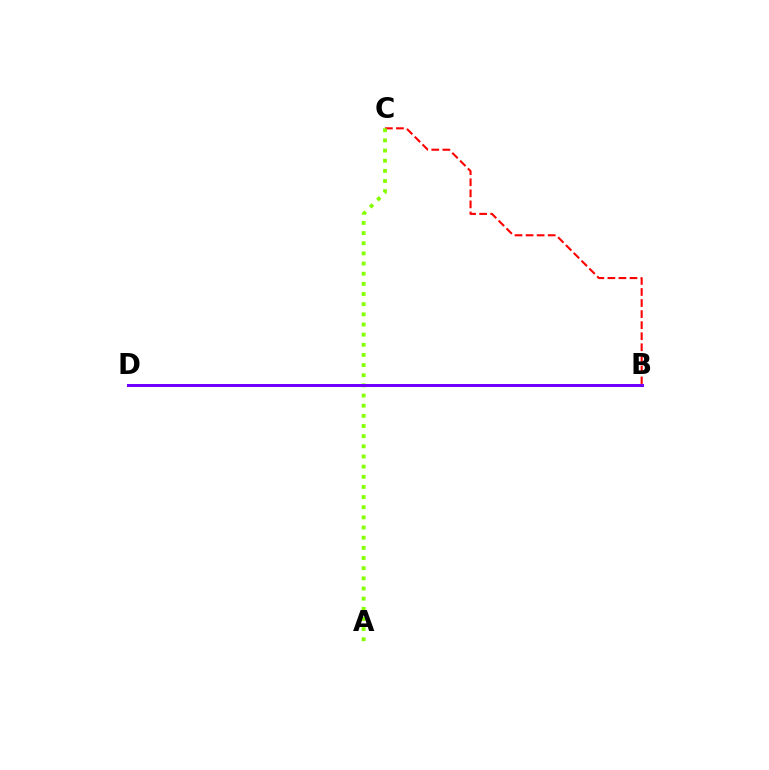{('B', 'D'): [{'color': '#00fff6', 'line_style': 'solid', 'thickness': 1.9}, {'color': '#7200ff', 'line_style': 'solid', 'thickness': 2.16}], ('B', 'C'): [{'color': '#ff0000', 'line_style': 'dashed', 'thickness': 1.5}], ('A', 'C'): [{'color': '#84ff00', 'line_style': 'dotted', 'thickness': 2.76}]}